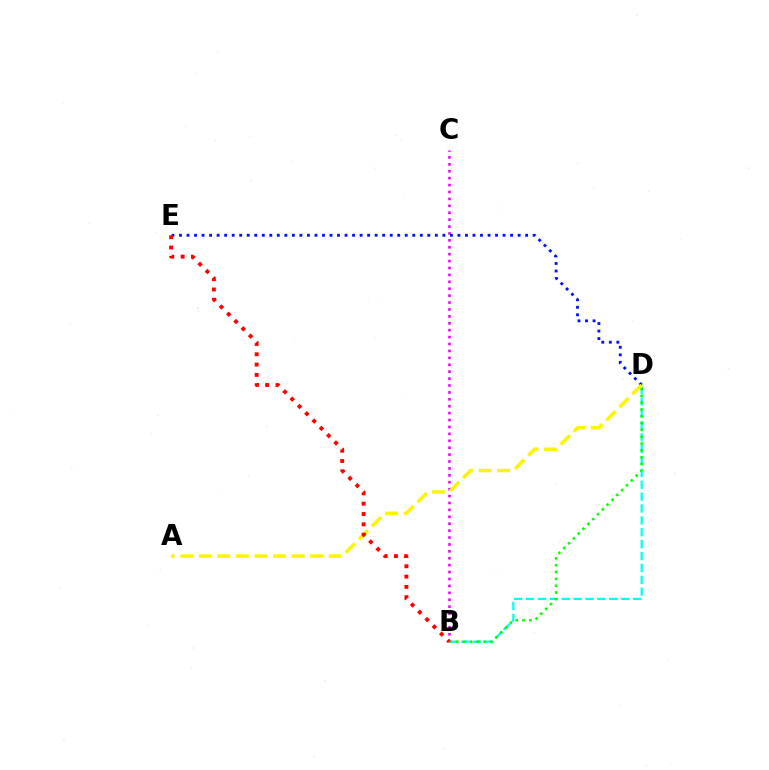{('B', 'D'): [{'color': '#00fff6', 'line_style': 'dashed', 'thickness': 1.61}, {'color': '#08ff00', 'line_style': 'dotted', 'thickness': 1.86}], ('B', 'C'): [{'color': '#ee00ff', 'line_style': 'dotted', 'thickness': 1.88}], ('D', 'E'): [{'color': '#0010ff', 'line_style': 'dotted', 'thickness': 2.04}], ('A', 'D'): [{'color': '#fcf500', 'line_style': 'dashed', 'thickness': 2.52}], ('B', 'E'): [{'color': '#ff0000', 'line_style': 'dotted', 'thickness': 2.8}]}